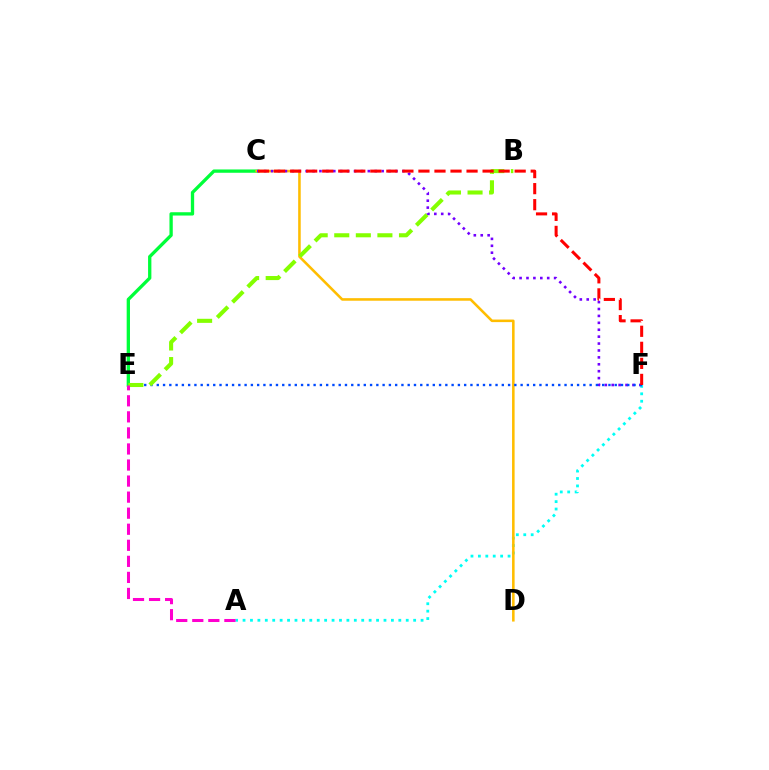{('C', 'E'): [{'color': '#00ff39', 'line_style': 'solid', 'thickness': 2.38}], ('A', 'F'): [{'color': '#00fff6', 'line_style': 'dotted', 'thickness': 2.02}], ('C', 'D'): [{'color': '#ffbd00', 'line_style': 'solid', 'thickness': 1.85}], ('C', 'F'): [{'color': '#7200ff', 'line_style': 'dotted', 'thickness': 1.88}, {'color': '#ff0000', 'line_style': 'dashed', 'thickness': 2.18}], ('E', 'F'): [{'color': '#004bff', 'line_style': 'dotted', 'thickness': 1.7}], ('B', 'E'): [{'color': '#84ff00', 'line_style': 'dashed', 'thickness': 2.93}], ('A', 'E'): [{'color': '#ff00cf', 'line_style': 'dashed', 'thickness': 2.18}]}